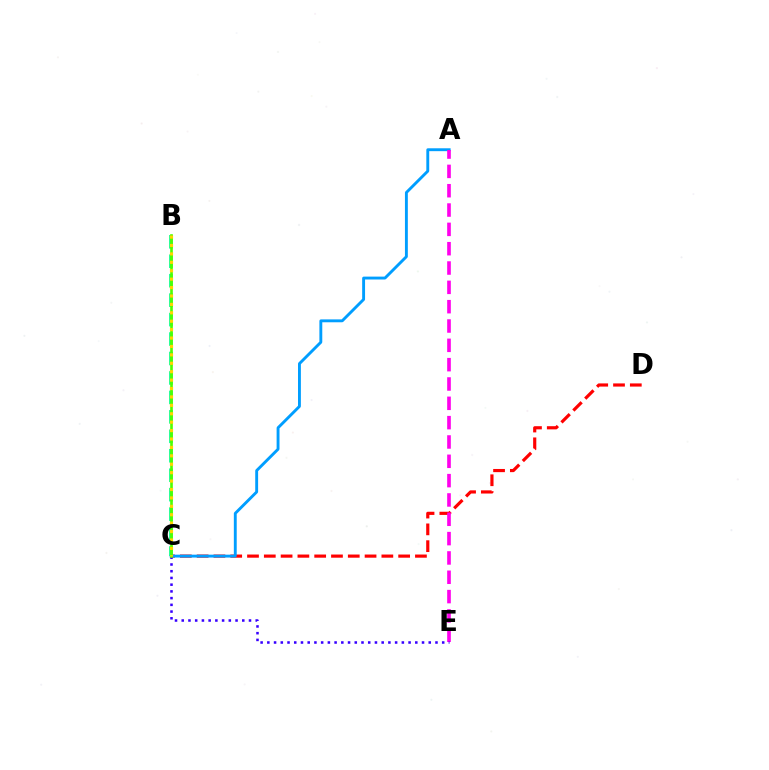{('C', 'D'): [{'color': '#ff0000', 'line_style': 'dashed', 'thickness': 2.28}], ('A', 'C'): [{'color': '#009eff', 'line_style': 'solid', 'thickness': 2.08}], ('A', 'E'): [{'color': '#ff00ed', 'line_style': 'dashed', 'thickness': 2.63}], ('C', 'E'): [{'color': '#3700ff', 'line_style': 'dotted', 'thickness': 1.83}], ('B', 'C'): [{'color': '#00ff86', 'line_style': 'dashed', 'thickness': 2.64}, {'color': '#4fff00', 'line_style': 'solid', 'thickness': 1.91}, {'color': '#ffd500', 'line_style': 'dotted', 'thickness': 2.29}]}